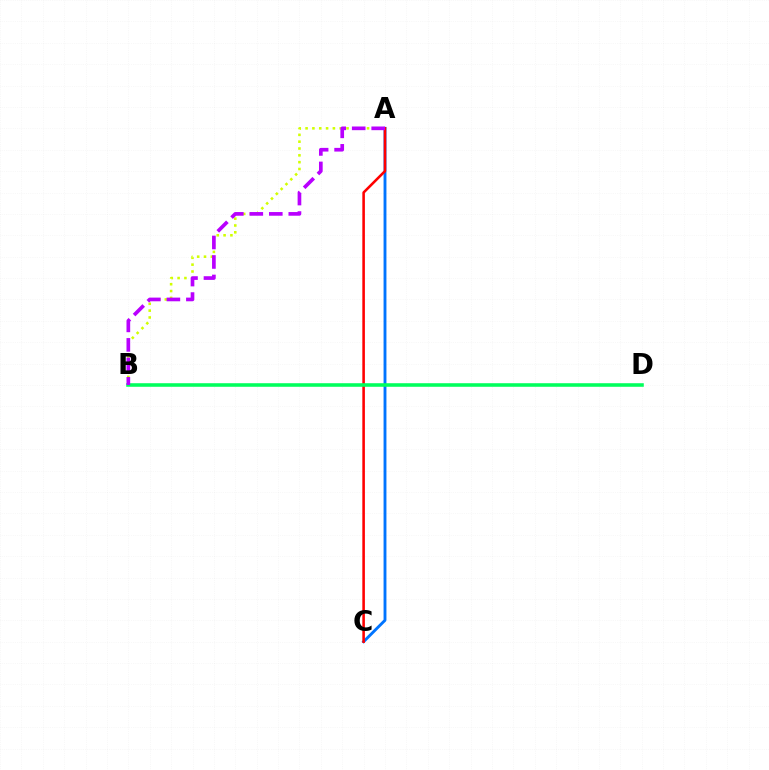{('A', 'B'): [{'color': '#d1ff00', 'line_style': 'dotted', 'thickness': 1.86}, {'color': '#b900ff', 'line_style': 'dashed', 'thickness': 2.65}], ('A', 'C'): [{'color': '#0074ff', 'line_style': 'solid', 'thickness': 2.07}, {'color': '#ff0000', 'line_style': 'solid', 'thickness': 1.85}], ('B', 'D'): [{'color': '#00ff5c', 'line_style': 'solid', 'thickness': 2.56}]}